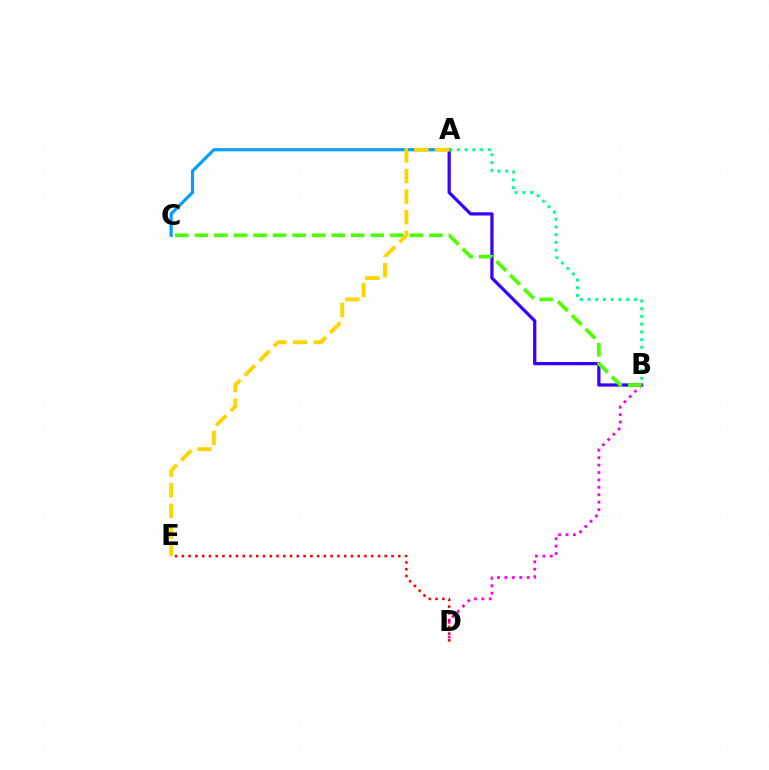{('A', 'B'): [{'color': '#3700ff', 'line_style': 'solid', 'thickness': 2.33}, {'color': '#00ff86', 'line_style': 'dotted', 'thickness': 2.1}], ('B', 'D'): [{'color': '#ff00ed', 'line_style': 'dotted', 'thickness': 2.02}], ('D', 'E'): [{'color': '#ff0000', 'line_style': 'dotted', 'thickness': 1.84}], ('A', 'C'): [{'color': '#009eff', 'line_style': 'solid', 'thickness': 2.27}], ('B', 'C'): [{'color': '#4fff00', 'line_style': 'dashed', 'thickness': 2.65}], ('A', 'E'): [{'color': '#ffd500', 'line_style': 'dashed', 'thickness': 2.8}]}